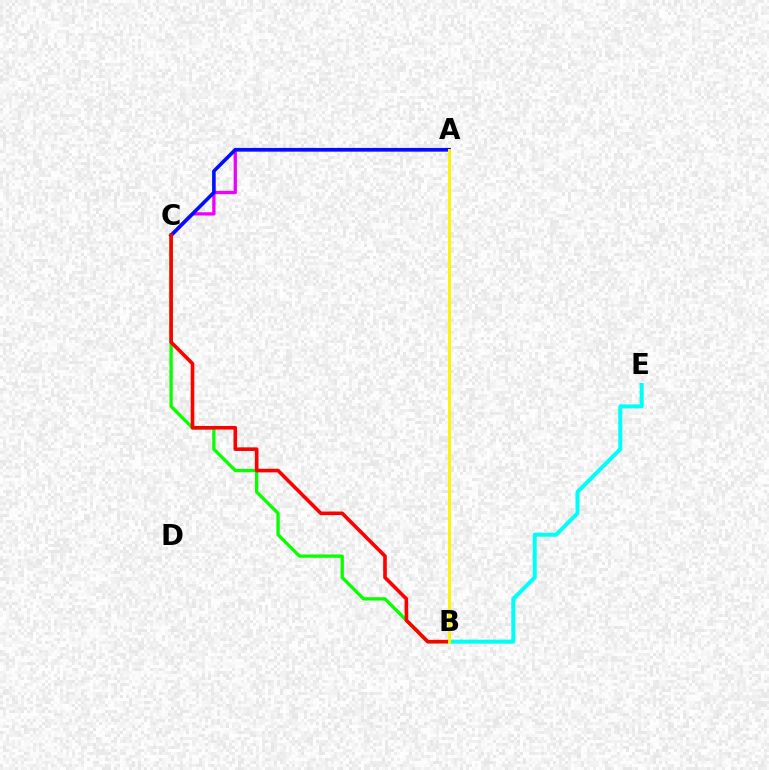{('A', 'C'): [{'color': '#ee00ff', 'line_style': 'solid', 'thickness': 2.37}, {'color': '#0010ff', 'line_style': 'solid', 'thickness': 2.6}], ('B', 'C'): [{'color': '#08ff00', 'line_style': 'solid', 'thickness': 2.38}, {'color': '#ff0000', 'line_style': 'solid', 'thickness': 2.61}], ('B', 'E'): [{'color': '#00fff6', 'line_style': 'solid', 'thickness': 2.89}], ('A', 'B'): [{'color': '#fcf500', 'line_style': 'solid', 'thickness': 2.12}]}